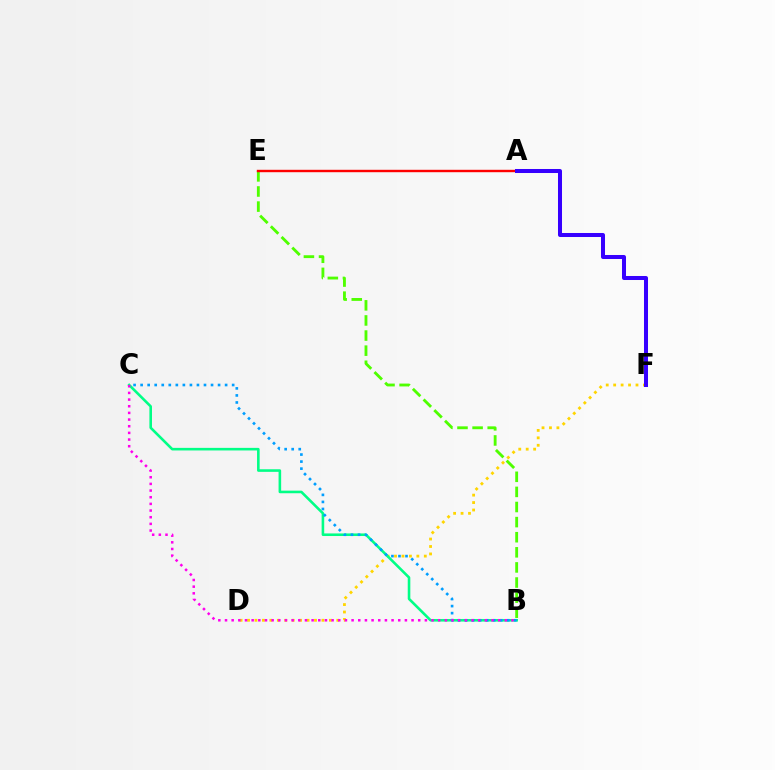{('D', 'F'): [{'color': '#ffd500', 'line_style': 'dotted', 'thickness': 2.02}], ('B', 'C'): [{'color': '#00ff86', 'line_style': 'solid', 'thickness': 1.87}, {'color': '#009eff', 'line_style': 'dotted', 'thickness': 1.91}, {'color': '#ff00ed', 'line_style': 'dotted', 'thickness': 1.81}], ('B', 'E'): [{'color': '#4fff00', 'line_style': 'dashed', 'thickness': 2.05}], ('A', 'E'): [{'color': '#ff0000', 'line_style': 'solid', 'thickness': 1.73}], ('A', 'F'): [{'color': '#3700ff', 'line_style': 'solid', 'thickness': 2.89}]}